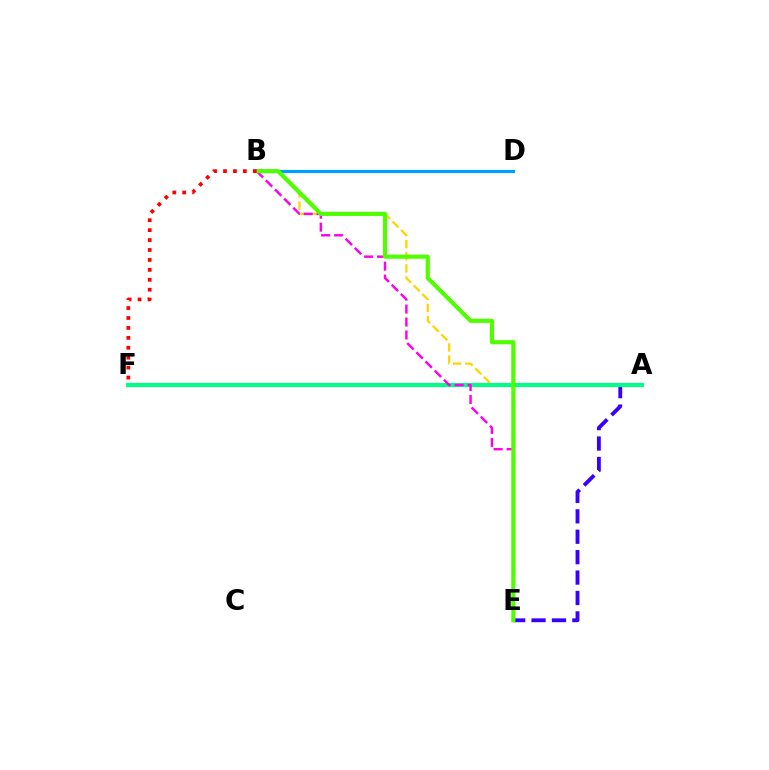{('A', 'E'): [{'color': '#3700ff', 'line_style': 'dashed', 'thickness': 2.77}], ('B', 'E'): [{'color': '#ffd500', 'line_style': 'dashed', 'thickness': 1.64}, {'color': '#ff00ed', 'line_style': 'dashed', 'thickness': 1.76}, {'color': '#4fff00', 'line_style': 'solid', 'thickness': 2.99}], ('B', 'D'): [{'color': '#009eff', 'line_style': 'solid', 'thickness': 2.3}], ('A', 'F'): [{'color': '#00ff86', 'line_style': 'solid', 'thickness': 2.95}], ('B', 'F'): [{'color': '#ff0000', 'line_style': 'dotted', 'thickness': 2.7}]}